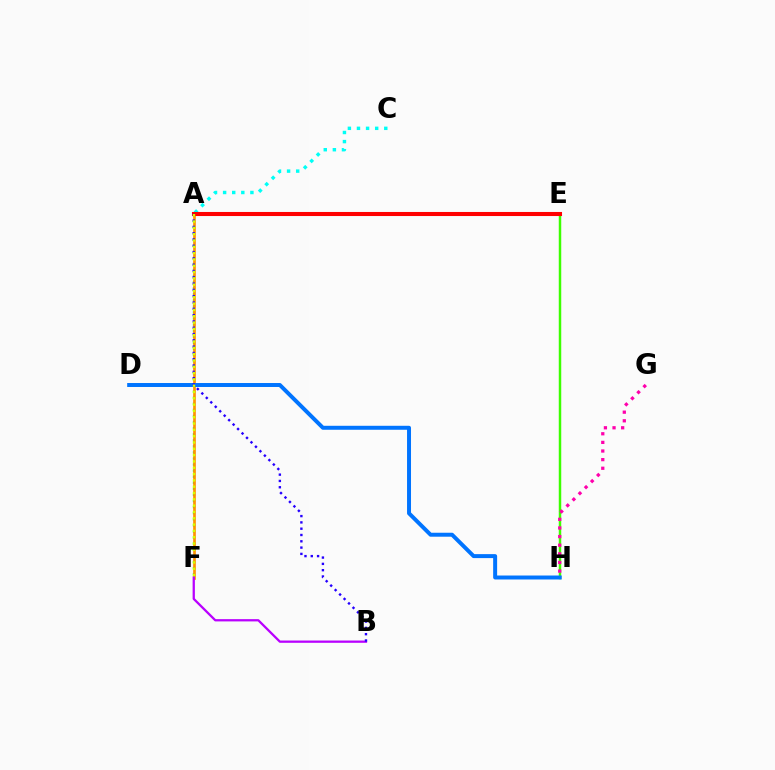{('E', 'H'): [{'color': '#3dff00', 'line_style': 'solid', 'thickness': 1.78}], ('A', 'F'): [{'color': '#00ff5c', 'line_style': 'dotted', 'thickness': 1.65}, {'color': '#ff9400', 'line_style': 'solid', 'thickness': 1.92}, {'color': '#d1ff00', 'line_style': 'dotted', 'thickness': 1.72}], ('D', 'H'): [{'color': '#0074ff', 'line_style': 'solid', 'thickness': 2.86}], ('A', 'C'): [{'color': '#00fff6', 'line_style': 'dotted', 'thickness': 2.47}], ('A', 'E'): [{'color': '#ff0000', 'line_style': 'solid', 'thickness': 2.93}], ('B', 'F'): [{'color': '#b900ff', 'line_style': 'solid', 'thickness': 1.64}], ('A', 'B'): [{'color': '#2500ff', 'line_style': 'dotted', 'thickness': 1.71}], ('G', 'H'): [{'color': '#ff00ac', 'line_style': 'dotted', 'thickness': 2.34}]}